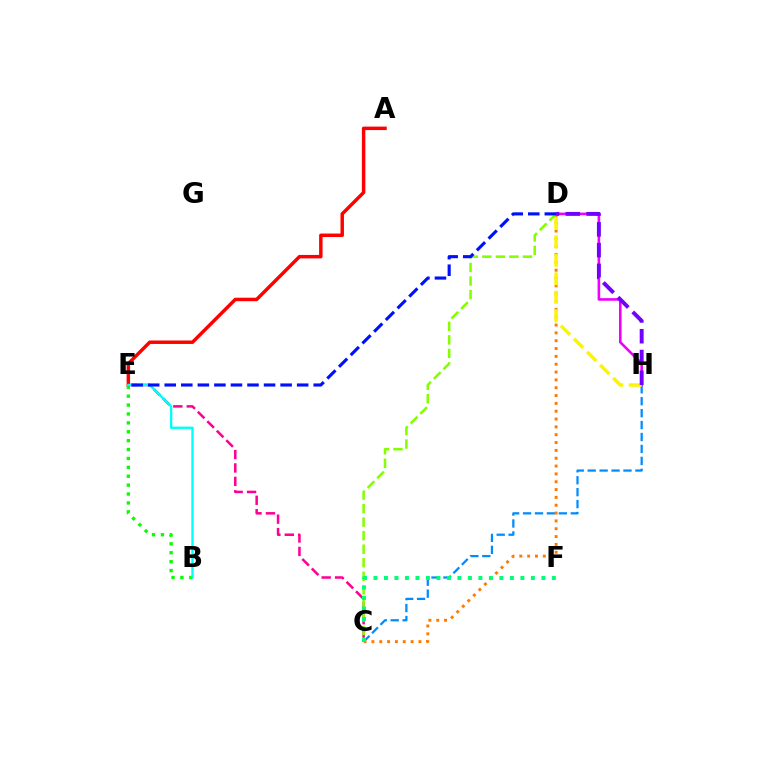{('C', 'H'): [{'color': '#008cff', 'line_style': 'dashed', 'thickness': 1.62}], ('D', 'H'): [{'color': '#ee00ff', 'line_style': 'solid', 'thickness': 1.88}, {'color': '#fcf500', 'line_style': 'dashed', 'thickness': 2.51}, {'color': '#7200ff', 'line_style': 'dashed', 'thickness': 2.82}], ('C', 'D'): [{'color': '#ff7c00', 'line_style': 'dotted', 'thickness': 2.13}, {'color': '#84ff00', 'line_style': 'dashed', 'thickness': 1.84}], ('A', 'E'): [{'color': '#ff0000', 'line_style': 'solid', 'thickness': 2.49}], ('B', 'E'): [{'color': '#08ff00', 'line_style': 'dotted', 'thickness': 2.42}, {'color': '#00fff6', 'line_style': 'solid', 'thickness': 1.7}], ('C', 'E'): [{'color': '#ff0094', 'line_style': 'dashed', 'thickness': 1.82}], ('C', 'F'): [{'color': '#00ff74', 'line_style': 'dotted', 'thickness': 2.85}], ('D', 'E'): [{'color': '#0010ff', 'line_style': 'dashed', 'thickness': 2.25}]}